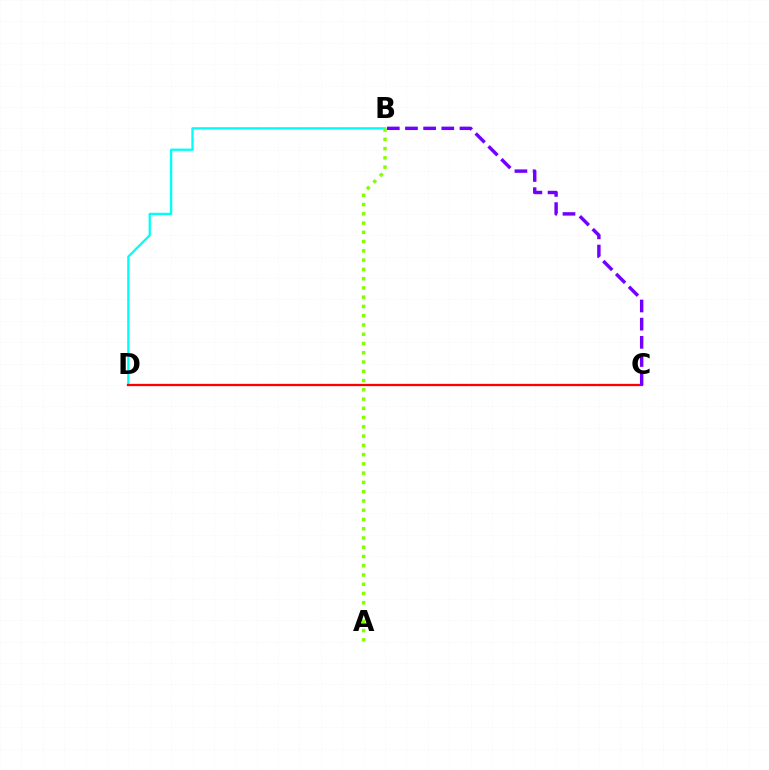{('B', 'D'): [{'color': '#00fff6', 'line_style': 'solid', 'thickness': 1.66}], ('C', 'D'): [{'color': '#ff0000', 'line_style': 'solid', 'thickness': 1.64}], ('A', 'B'): [{'color': '#84ff00', 'line_style': 'dotted', 'thickness': 2.52}], ('B', 'C'): [{'color': '#7200ff', 'line_style': 'dashed', 'thickness': 2.47}]}